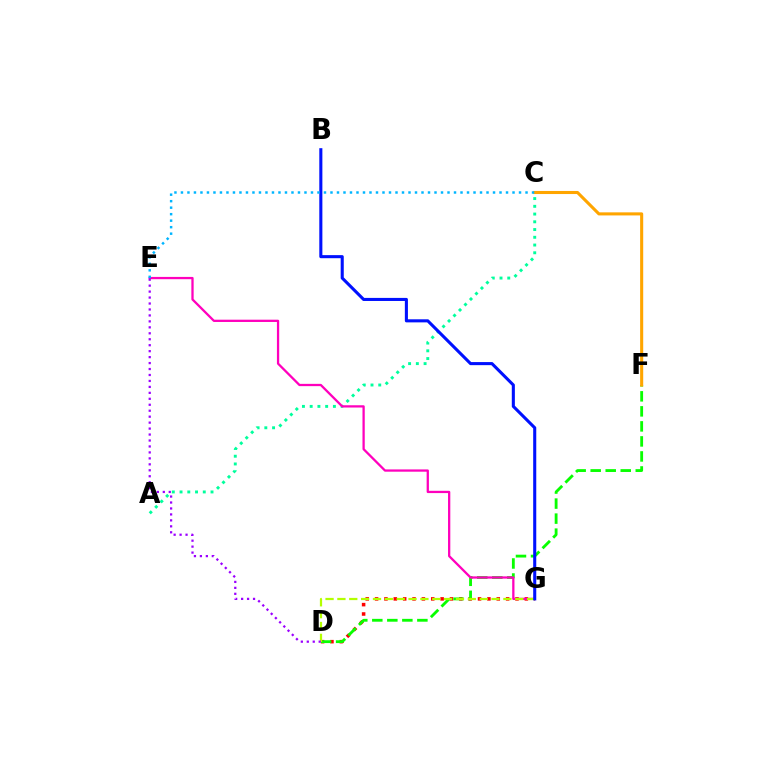{('D', 'G'): [{'color': '#ff0000', 'line_style': 'dotted', 'thickness': 2.54}, {'color': '#b3ff00', 'line_style': 'dashed', 'thickness': 1.61}], ('A', 'C'): [{'color': '#00ff9d', 'line_style': 'dotted', 'thickness': 2.1}], ('D', 'F'): [{'color': '#08ff00', 'line_style': 'dashed', 'thickness': 2.04}], ('E', 'G'): [{'color': '#ff00bd', 'line_style': 'solid', 'thickness': 1.64}], ('B', 'G'): [{'color': '#0010ff', 'line_style': 'solid', 'thickness': 2.21}], ('D', 'E'): [{'color': '#9b00ff', 'line_style': 'dotted', 'thickness': 1.62}], ('C', 'F'): [{'color': '#ffa500', 'line_style': 'solid', 'thickness': 2.21}], ('C', 'E'): [{'color': '#00b5ff', 'line_style': 'dotted', 'thickness': 1.77}]}